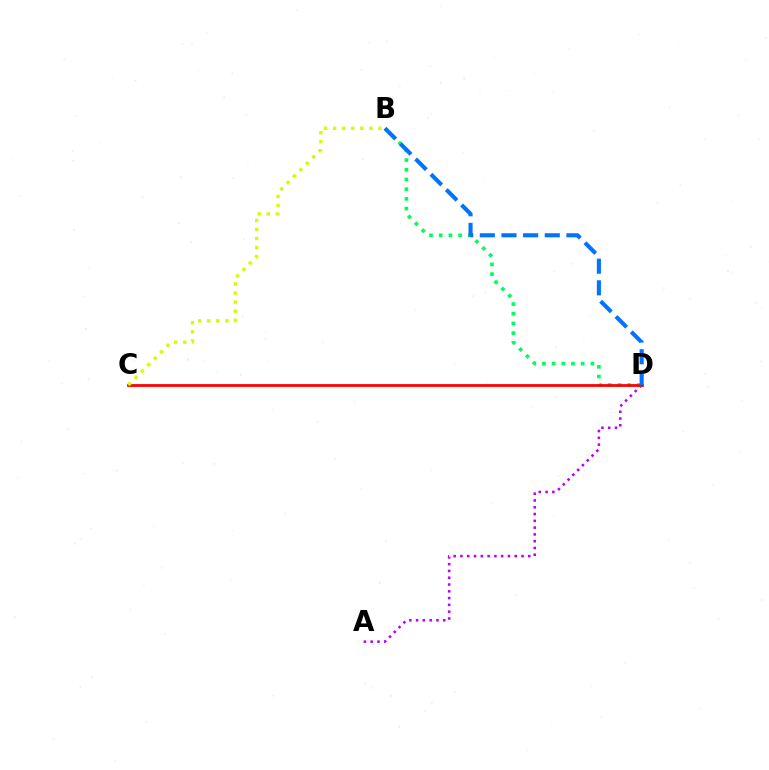{('A', 'D'): [{'color': '#b900ff', 'line_style': 'dotted', 'thickness': 1.84}], ('B', 'D'): [{'color': '#00ff5c', 'line_style': 'dotted', 'thickness': 2.63}, {'color': '#0074ff', 'line_style': 'dashed', 'thickness': 2.94}], ('C', 'D'): [{'color': '#ff0000', 'line_style': 'solid', 'thickness': 2.0}], ('B', 'C'): [{'color': '#d1ff00', 'line_style': 'dotted', 'thickness': 2.46}]}